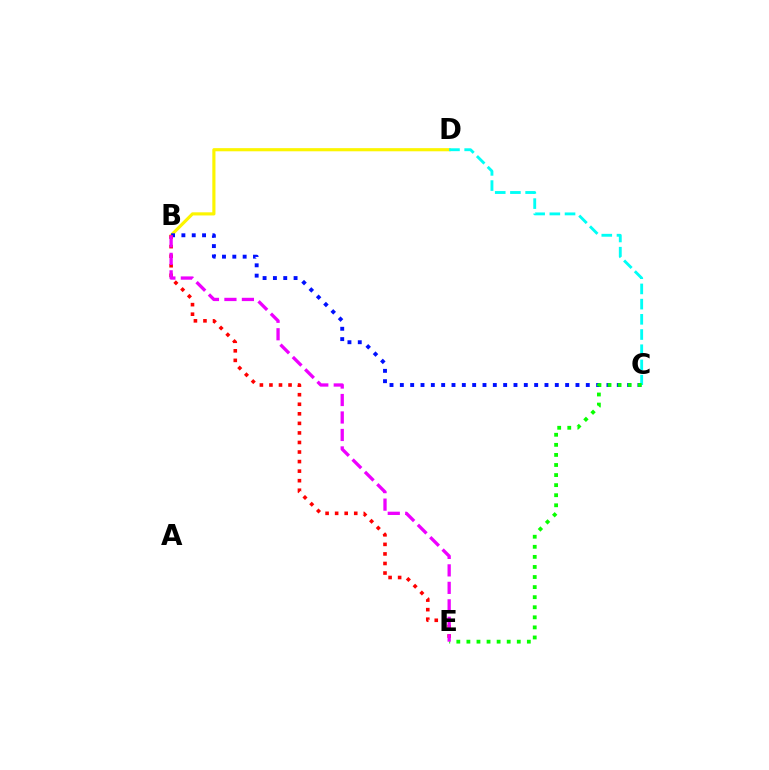{('B', 'D'): [{'color': '#fcf500', 'line_style': 'solid', 'thickness': 2.27}], ('B', 'C'): [{'color': '#0010ff', 'line_style': 'dotted', 'thickness': 2.81}], ('B', 'E'): [{'color': '#ff0000', 'line_style': 'dotted', 'thickness': 2.6}, {'color': '#ee00ff', 'line_style': 'dashed', 'thickness': 2.37}], ('C', 'D'): [{'color': '#00fff6', 'line_style': 'dashed', 'thickness': 2.06}], ('C', 'E'): [{'color': '#08ff00', 'line_style': 'dotted', 'thickness': 2.74}]}